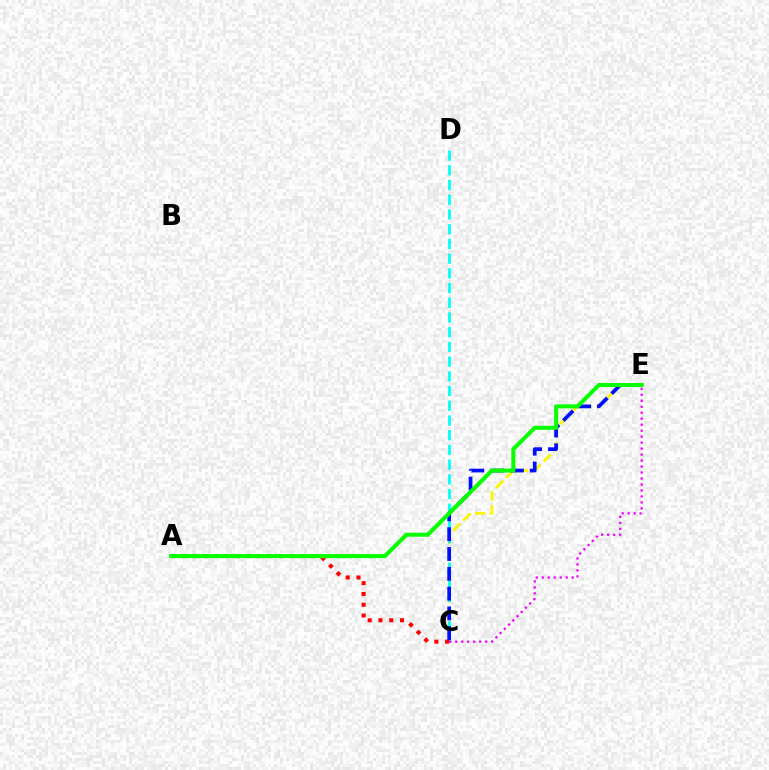{('C', 'E'): [{'color': '#fcf500', 'line_style': 'dashed', 'thickness': 1.99}, {'color': '#0010ff', 'line_style': 'dashed', 'thickness': 2.69}, {'color': '#ee00ff', 'line_style': 'dotted', 'thickness': 1.62}], ('C', 'D'): [{'color': '#00fff6', 'line_style': 'dashed', 'thickness': 2.0}], ('A', 'C'): [{'color': '#ff0000', 'line_style': 'dotted', 'thickness': 2.93}], ('A', 'E'): [{'color': '#08ff00', 'line_style': 'solid', 'thickness': 2.91}]}